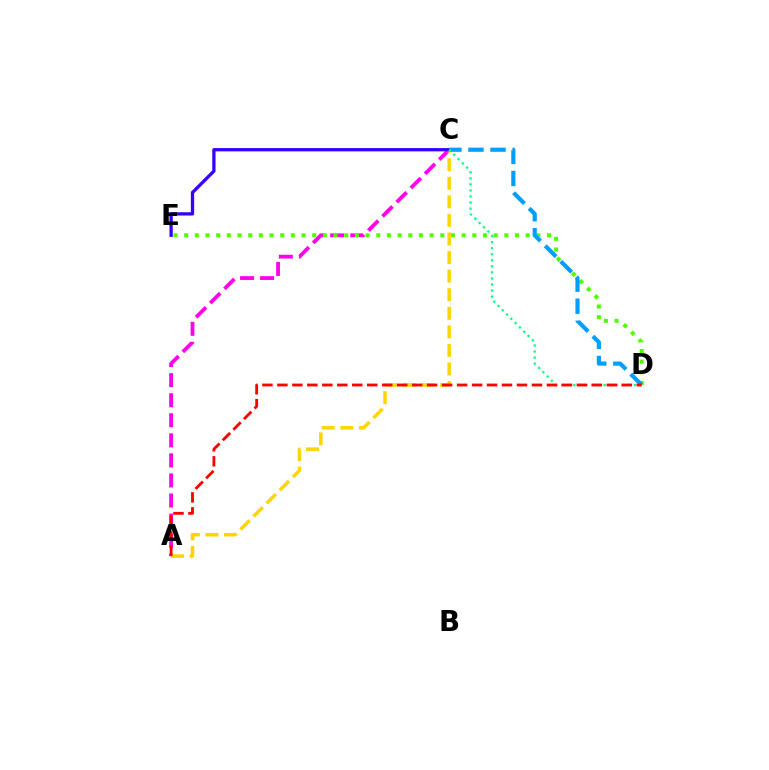{('A', 'C'): [{'color': '#ff00ed', 'line_style': 'dashed', 'thickness': 2.73}, {'color': '#ffd500', 'line_style': 'dashed', 'thickness': 2.52}], ('D', 'E'): [{'color': '#4fff00', 'line_style': 'dotted', 'thickness': 2.9}], ('C', 'E'): [{'color': '#3700ff', 'line_style': 'solid', 'thickness': 2.36}], ('C', 'D'): [{'color': '#009eff', 'line_style': 'dashed', 'thickness': 2.99}, {'color': '#00ff86', 'line_style': 'dotted', 'thickness': 1.65}], ('A', 'D'): [{'color': '#ff0000', 'line_style': 'dashed', 'thickness': 2.03}]}